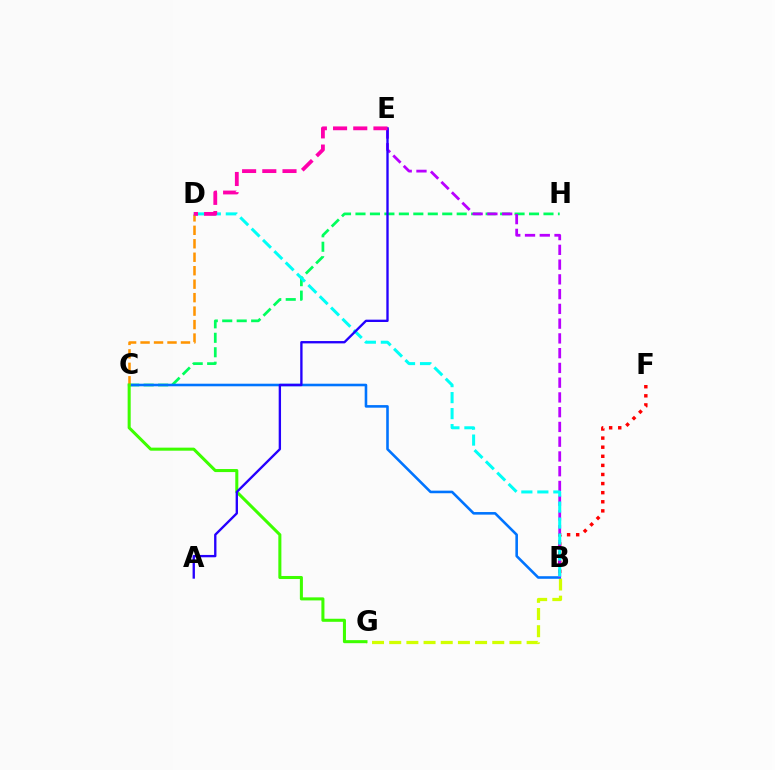{('C', 'H'): [{'color': '#00ff5c', 'line_style': 'dashed', 'thickness': 1.96}], ('B', 'G'): [{'color': '#d1ff00', 'line_style': 'dashed', 'thickness': 2.33}], ('B', 'C'): [{'color': '#0074ff', 'line_style': 'solid', 'thickness': 1.86}], ('B', 'F'): [{'color': '#ff0000', 'line_style': 'dotted', 'thickness': 2.47}], ('B', 'E'): [{'color': '#b900ff', 'line_style': 'dashed', 'thickness': 2.0}], ('C', 'D'): [{'color': '#ff9400', 'line_style': 'dashed', 'thickness': 1.83}], ('C', 'G'): [{'color': '#3dff00', 'line_style': 'solid', 'thickness': 2.19}], ('B', 'D'): [{'color': '#00fff6', 'line_style': 'dashed', 'thickness': 2.17}], ('A', 'E'): [{'color': '#2500ff', 'line_style': 'solid', 'thickness': 1.69}], ('D', 'E'): [{'color': '#ff00ac', 'line_style': 'dashed', 'thickness': 2.74}]}